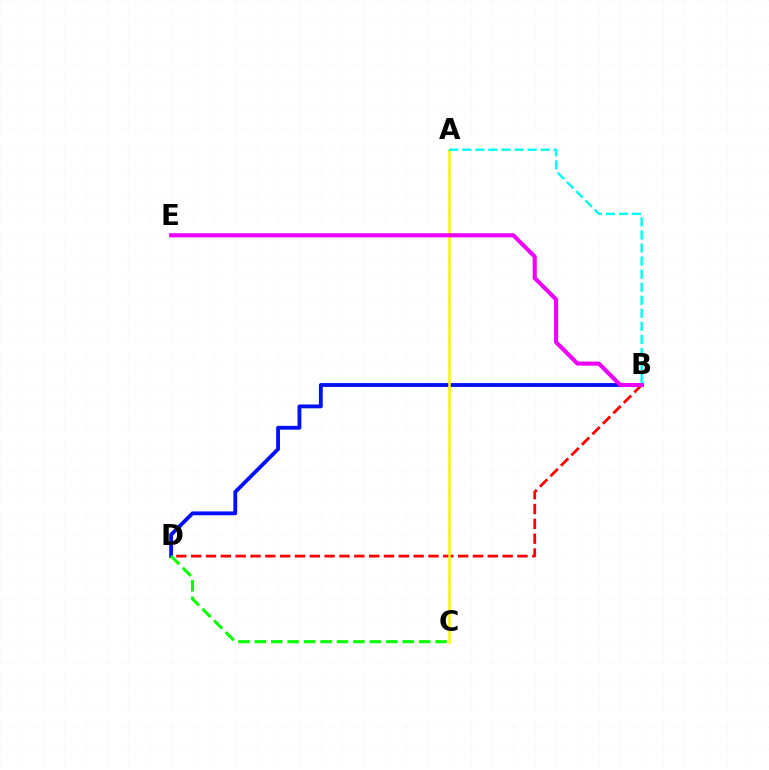{('B', 'D'): [{'color': '#ff0000', 'line_style': 'dashed', 'thickness': 2.01}, {'color': '#0010ff', 'line_style': 'solid', 'thickness': 2.76}], ('A', 'C'): [{'color': '#fcf500', 'line_style': 'solid', 'thickness': 1.83}], ('B', 'E'): [{'color': '#ee00ff', 'line_style': 'solid', 'thickness': 2.96}], ('C', 'D'): [{'color': '#08ff00', 'line_style': 'dashed', 'thickness': 2.23}], ('A', 'B'): [{'color': '#00fff6', 'line_style': 'dashed', 'thickness': 1.77}]}